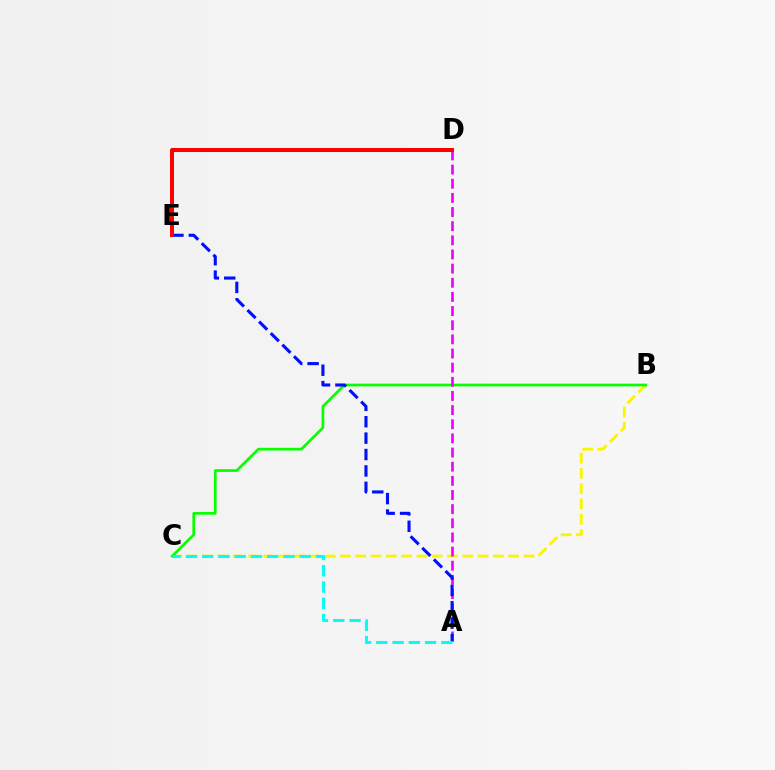{('B', 'C'): [{'color': '#fcf500', 'line_style': 'dashed', 'thickness': 2.08}, {'color': '#08ff00', 'line_style': 'solid', 'thickness': 1.95}], ('A', 'D'): [{'color': '#ee00ff', 'line_style': 'dashed', 'thickness': 1.92}], ('A', 'E'): [{'color': '#0010ff', 'line_style': 'dashed', 'thickness': 2.23}], ('A', 'C'): [{'color': '#00fff6', 'line_style': 'dashed', 'thickness': 2.21}], ('D', 'E'): [{'color': '#ff0000', 'line_style': 'solid', 'thickness': 2.88}]}